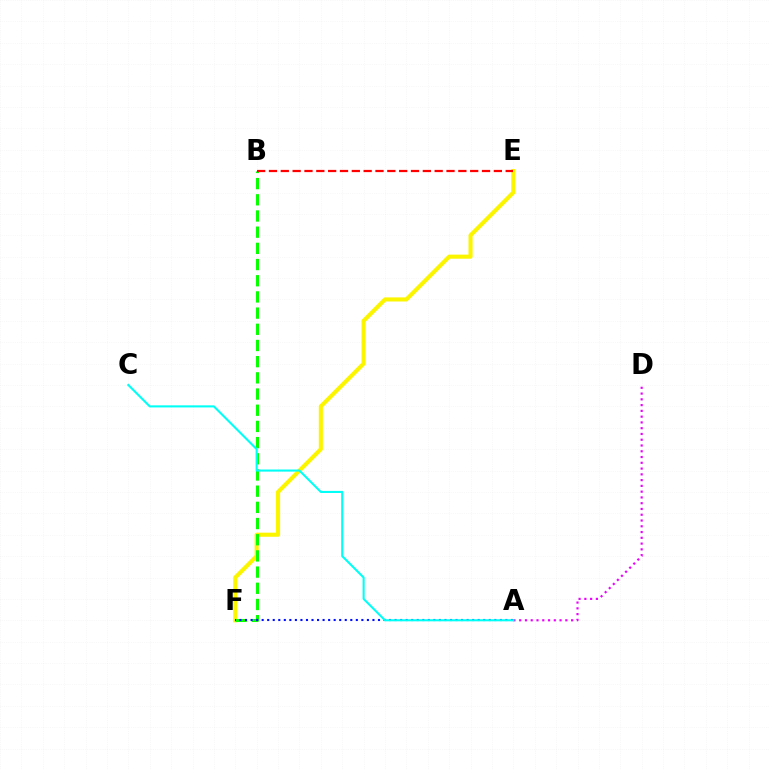{('A', 'D'): [{'color': '#ee00ff', 'line_style': 'dotted', 'thickness': 1.57}], ('E', 'F'): [{'color': '#fcf500', 'line_style': 'solid', 'thickness': 2.95}], ('B', 'F'): [{'color': '#08ff00', 'line_style': 'dashed', 'thickness': 2.2}], ('B', 'E'): [{'color': '#ff0000', 'line_style': 'dashed', 'thickness': 1.61}], ('A', 'F'): [{'color': '#0010ff', 'line_style': 'dotted', 'thickness': 1.51}], ('A', 'C'): [{'color': '#00fff6', 'line_style': 'solid', 'thickness': 1.5}]}